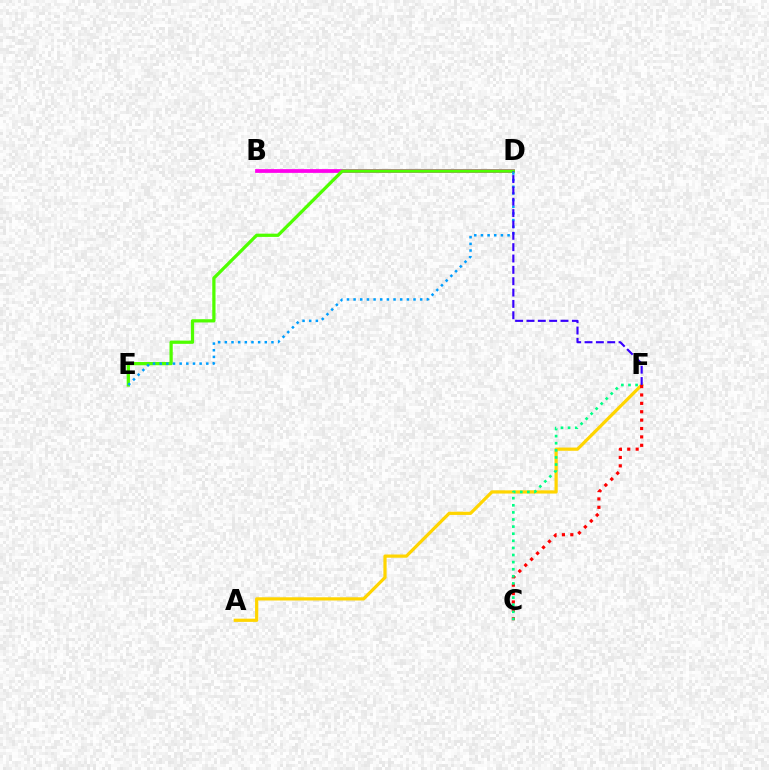{('B', 'D'): [{'color': '#ff00ed', 'line_style': 'solid', 'thickness': 2.7}], ('A', 'F'): [{'color': '#ffd500', 'line_style': 'solid', 'thickness': 2.32}], ('C', 'F'): [{'color': '#ff0000', 'line_style': 'dotted', 'thickness': 2.28}, {'color': '#00ff86', 'line_style': 'dotted', 'thickness': 1.93}], ('D', 'E'): [{'color': '#4fff00', 'line_style': 'solid', 'thickness': 2.34}, {'color': '#009eff', 'line_style': 'dotted', 'thickness': 1.81}], ('D', 'F'): [{'color': '#3700ff', 'line_style': 'dashed', 'thickness': 1.54}]}